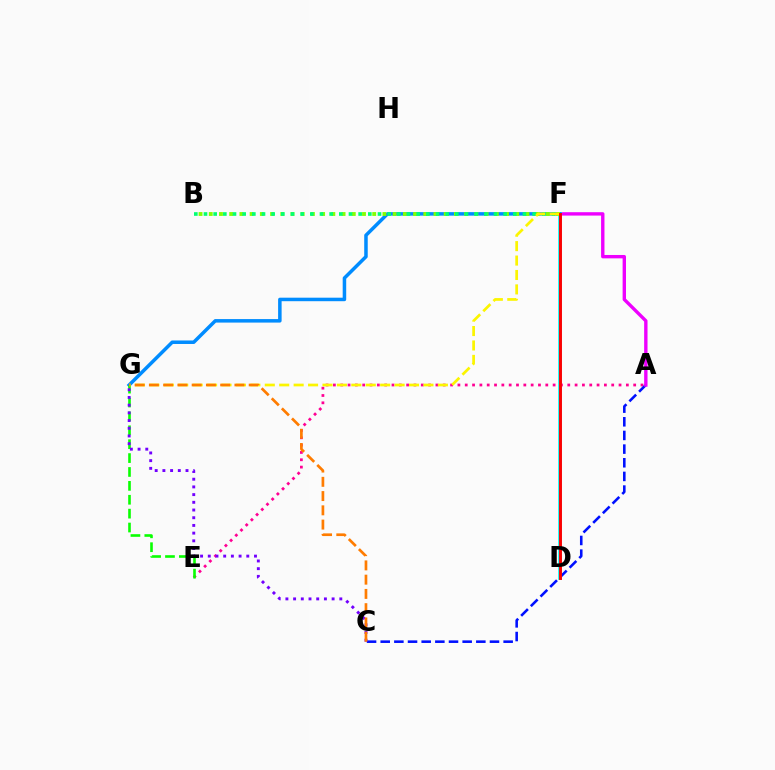{('A', 'E'): [{'color': '#ff0094', 'line_style': 'dotted', 'thickness': 1.99}], ('A', 'C'): [{'color': '#0010ff', 'line_style': 'dashed', 'thickness': 1.86}], ('A', 'F'): [{'color': '#ee00ff', 'line_style': 'solid', 'thickness': 2.43}], ('D', 'F'): [{'color': '#00fff6', 'line_style': 'solid', 'thickness': 2.63}, {'color': '#ff0000', 'line_style': 'solid', 'thickness': 2.1}], ('F', 'G'): [{'color': '#008cff', 'line_style': 'solid', 'thickness': 2.53}, {'color': '#fcf500', 'line_style': 'dashed', 'thickness': 1.96}], ('B', 'F'): [{'color': '#84ff00', 'line_style': 'dotted', 'thickness': 2.78}, {'color': '#00ff74', 'line_style': 'dotted', 'thickness': 2.63}], ('E', 'G'): [{'color': '#08ff00', 'line_style': 'dashed', 'thickness': 1.89}], ('C', 'G'): [{'color': '#7200ff', 'line_style': 'dotted', 'thickness': 2.09}, {'color': '#ff7c00', 'line_style': 'dashed', 'thickness': 1.94}]}